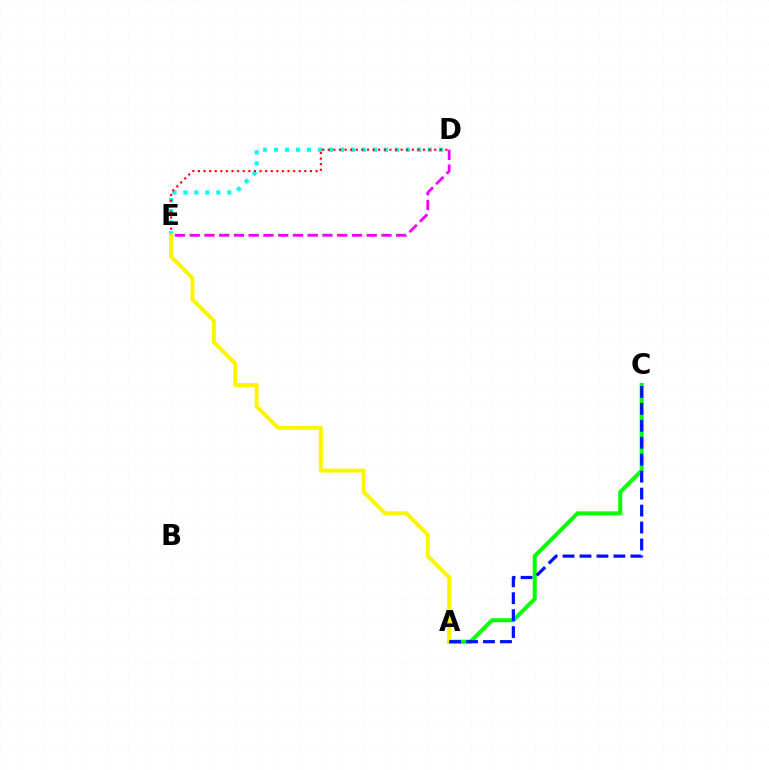{('D', 'E'): [{'color': '#ee00ff', 'line_style': 'dashed', 'thickness': 2.0}, {'color': '#00fff6', 'line_style': 'dotted', 'thickness': 2.99}, {'color': '#ff0000', 'line_style': 'dotted', 'thickness': 1.52}], ('A', 'C'): [{'color': '#08ff00', 'line_style': 'solid', 'thickness': 2.89}, {'color': '#0010ff', 'line_style': 'dashed', 'thickness': 2.3}], ('A', 'E'): [{'color': '#fcf500', 'line_style': 'solid', 'thickness': 2.87}]}